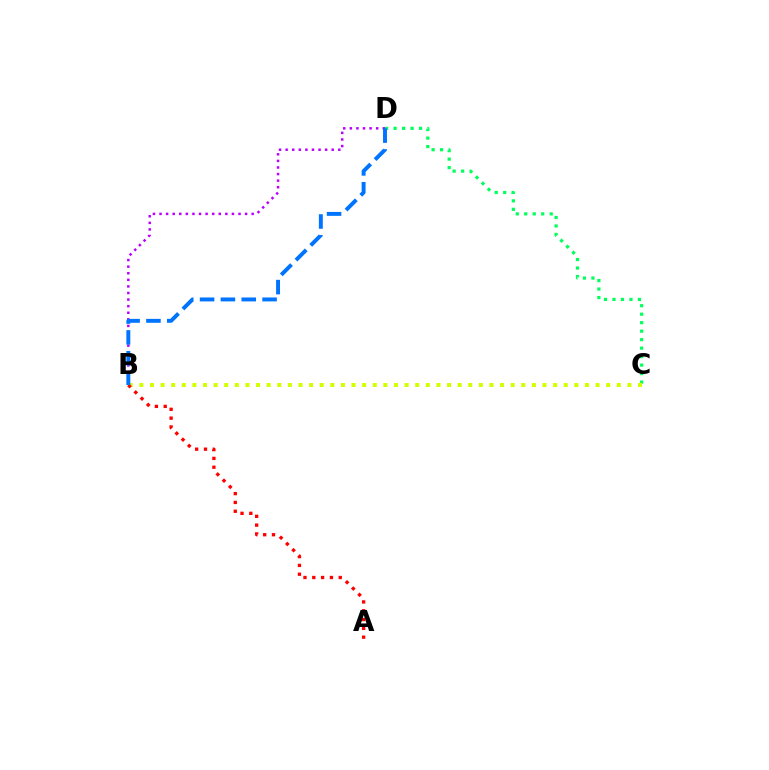{('C', 'D'): [{'color': '#00ff5c', 'line_style': 'dotted', 'thickness': 2.31}], ('B', 'C'): [{'color': '#d1ff00', 'line_style': 'dotted', 'thickness': 2.88}], ('B', 'D'): [{'color': '#b900ff', 'line_style': 'dotted', 'thickness': 1.79}, {'color': '#0074ff', 'line_style': 'dashed', 'thickness': 2.83}], ('A', 'B'): [{'color': '#ff0000', 'line_style': 'dotted', 'thickness': 2.4}]}